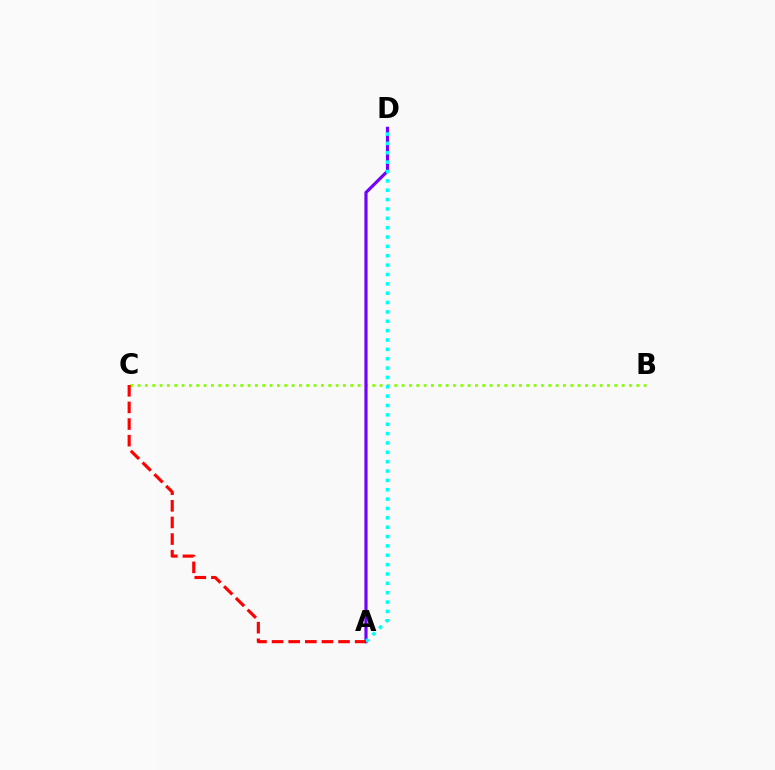{('B', 'C'): [{'color': '#84ff00', 'line_style': 'dotted', 'thickness': 1.99}], ('A', 'D'): [{'color': '#7200ff', 'line_style': 'solid', 'thickness': 2.27}, {'color': '#00fff6', 'line_style': 'dotted', 'thickness': 2.54}], ('A', 'C'): [{'color': '#ff0000', 'line_style': 'dashed', 'thickness': 2.26}]}